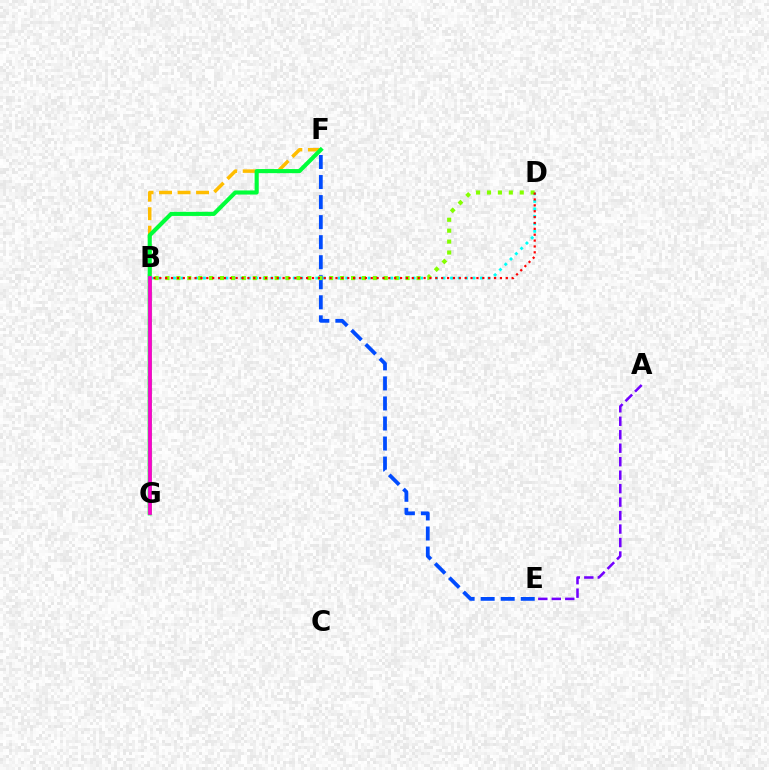{('B', 'D'): [{'color': '#00fff6', 'line_style': 'dotted', 'thickness': 2.03}, {'color': '#84ff00', 'line_style': 'dotted', 'thickness': 2.97}, {'color': '#ff0000', 'line_style': 'dotted', 'thickness': 1.6}], ('F', 'G'): [{'color': '#ffbd00', 'line_style': 'dashed', 'thickness': 2.51}, {'color': '#00ff39', 'line_style': 'solid', 'thickness': 2.96}], ('A', 'E'): [{'color': '#7200ff', 'line_style': 'dashed', 'thickness': 1.83}], ('B', 'G'): [{'color': '#ff00cf', 'line_style': 'solid', 'thickness': 2.67}], ('E', 'F'): [{'color': '#004bff', 'line_style': 'dashed', 'thickness': 2.72}]}